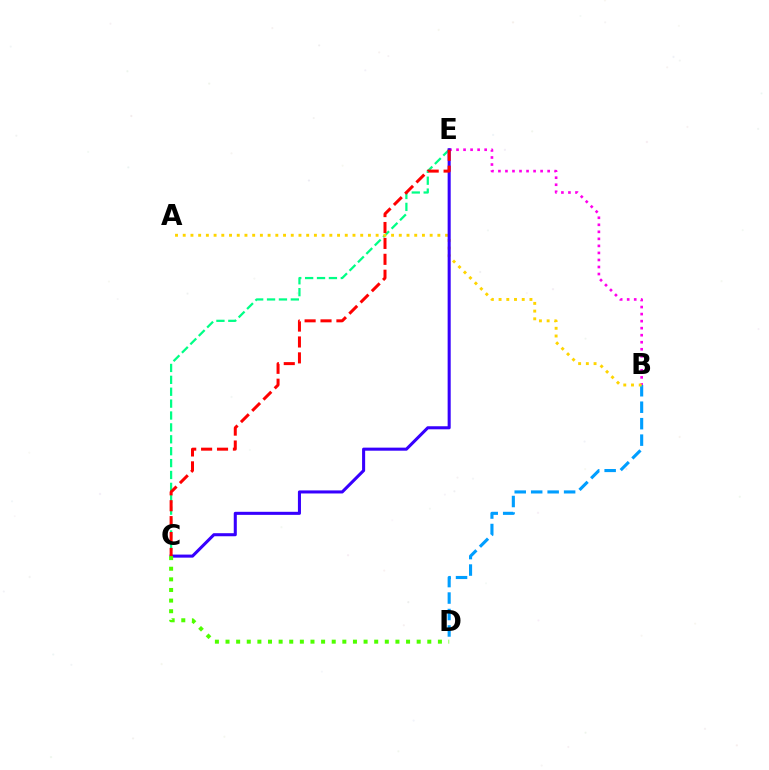{('B', 'E'): [{'color': '#ff00ed', 'line_style': 'dotted', 'thickness': 1.91}], ('C', 'E'): [{'color': '#00ff86', 'line_style': 'dashed', 'thickness': 1.62}, {'color': '#3700ff', 'line_style': 'solid', 'thickness': 2.2}, {'color': '#ff0000', 'line_style': 'dashed', 'thickness': 2.16}], ('B', 'D'): [{'color': '#009eff', 'line_style': 'dashed', 'thickness': 2.24}], ('A', 'B'): [{'color': '#ffd500', 'line_style': 'dotted', 'thickness': 2.1}], ('C', 'D'): [{'color': '#4fff00', 'line_style': 'dotted', 'thickness': 2.89}]}